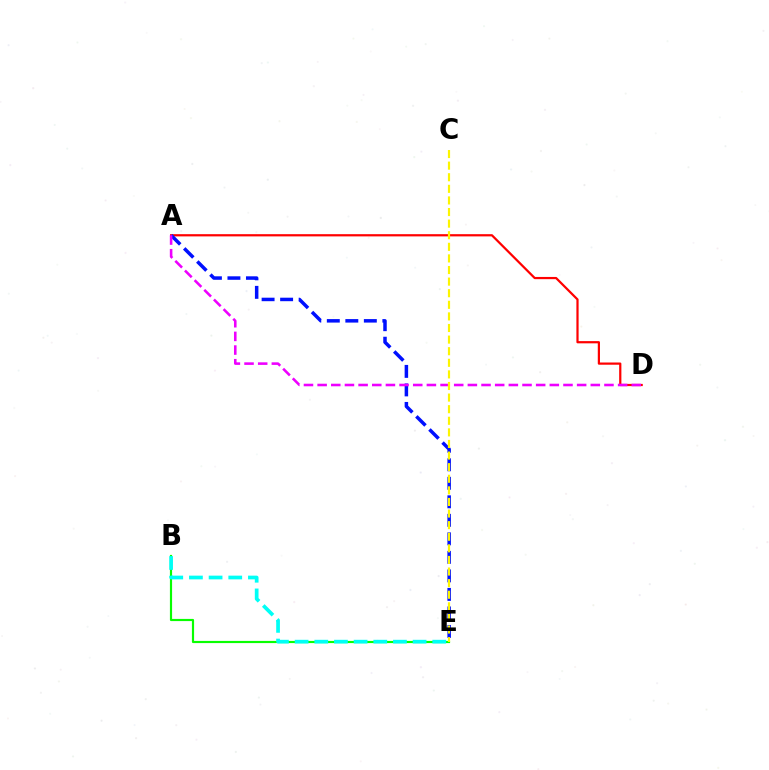{('A', 'D'): [{'color': '#ff0000', 'line_style': 'solid', 'thickness': 1.6}, {'color': '#ee00ff', 'line_style': 'dashed', 'thickness': 1.86}], ('B', 'E'): [{'color': '#08ff00', 'line_style': 'solid', 'thickness': 1.56}, {'color': '#00fff6', 'line_style': 'dashed', 'thickness': 2.67}], ('A', 'E'): [{'color': '#0010ff', 'line_style': 'dashed', 'thickness': 2.52}], ('C', 'E'): [{'color': '#fcf500', 'line_style': 'dashed', 'thickness': 1.58}]}